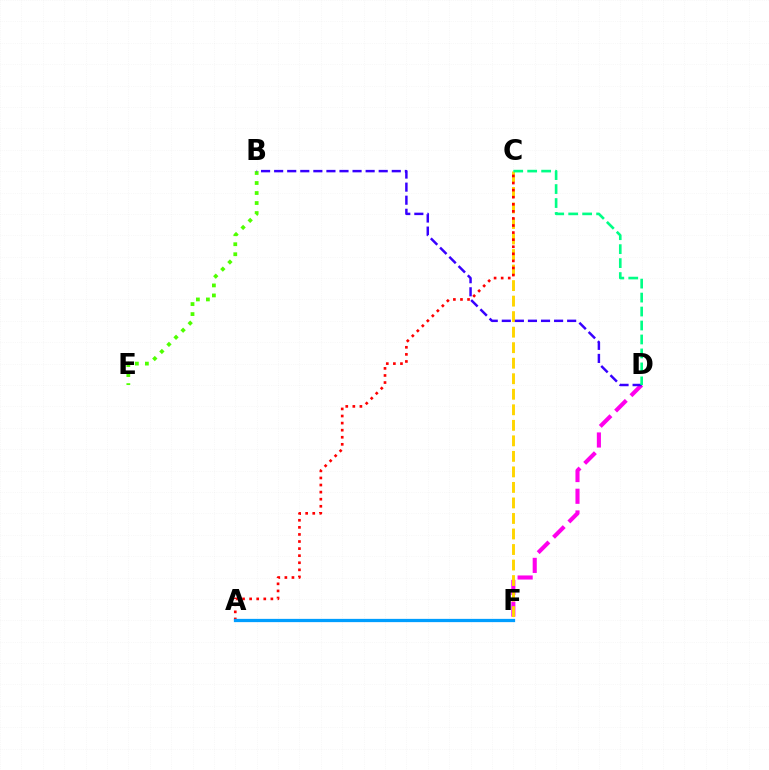{('D', 'F'): [{'color': '#ff00ed', 'line_style': 'dashed', 'thickness': 2.95}], ('C', 'F'): [{'color': '#ffd500', 'line_style': 'dashed', 'thickness': 2.11}], ('A', 'C'): [{'color': '#ff0000', 'line_style': 'dotted', 'thickness': 1.92}], ('B', 'E'): [{'color': '#4fff00', 'line_style': 'dotted', 'thickness': 2.72}], ('B', 'D'): [{'color': '#3700ff', 'line_style': 'dashed', 'thickness': 1.78}], ('C', 'D'): [{'color': '#00ff86', 'line_style': 'dashed', 'thickness': 1.9}], ('A', 'F'): [{'color': '#009eff', 'line_style': 'solid', 'thickness': 2.35}]}